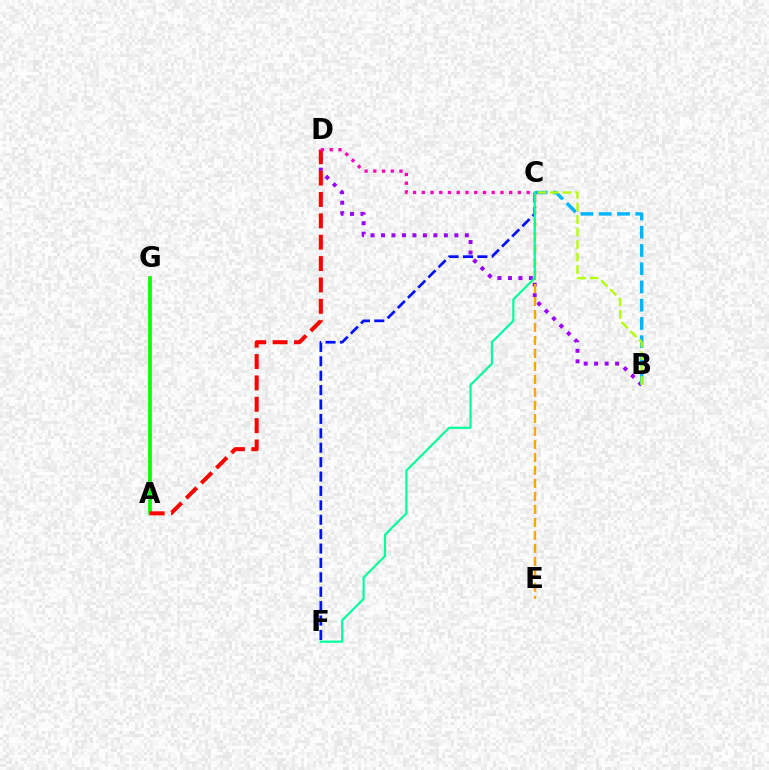{('B', 'D'): [{'color': '#9b00ff', 'line_style': 'dotted', 'thickness': 2.85}], ('B', 'C'): [{'color': '#00b5ff', 'line_style': 'dashed', 'thickness': 2.48}, {'color': '#b3ff00', 'line_style': 'dashed', 'thickness': 1.7}], ('C', 'F'): [{'color': '#0010ff', 'line_style': 'dashed', 'thickness': 1.96}, {'color': '#00ff9d', 'line_style': 'solid', 'thickness': 1.6}], ('A', 'G'): [{'color': '#08ff00', 'line_style': 'solid', 'thickness': 2.64}], ('C', 'E'): [{'color': '#ffa500', 'line_style': 'dashed', 'thickness': 1.77}], ('A', 'D'): [{'color': '#ff0000', 'line_style': 'dashed', 'thickness': 2.9}], ('C', 'D'): [{'color': '#ff00bd', 'line_style': 'dotted', 'thickness': 2.37}]}